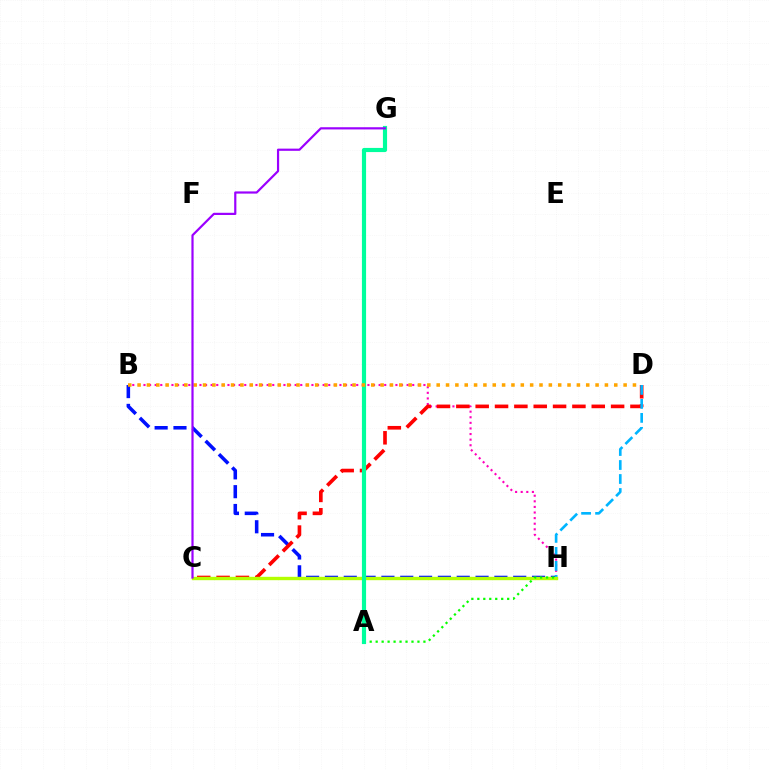{('B', 'H'): [{'color': '#0010ff', 'line_style': 'dashed', 'thickness': 2.56}, {'color': '#ff00bd', 'line_style': 'dotted', 'thickness': 1.52}], ('C', 'D'): [{'color': '#ff0000', 'line_style': 'dashed', 'thickness': 2.63}], ('D', 'H'): [{'color': '#00b5ff', 'line_style': 'dashed', 'thickness': 1.9}], ('C', 'H'): [{'color': '#b3ff00', 'line_style': 'solid', 'thickness': 2.42}], ('A', 'H'): [{'color': '#08ff00', 'line_style': 'dotted', 'thickness': 1.62}], ('A', 'G'): [{'color': '#00ff9d', 'line_style': 'solid', 'thickness': 2.99}], ('B', 'D'): [{'color': '#ffa500', 'line_style': 'dotted', 'thickness': 2.54}], ('C', 'G'): [{'color': '#9b00ff', 'line_style': 'solid', 'thickness': 1.58}]}